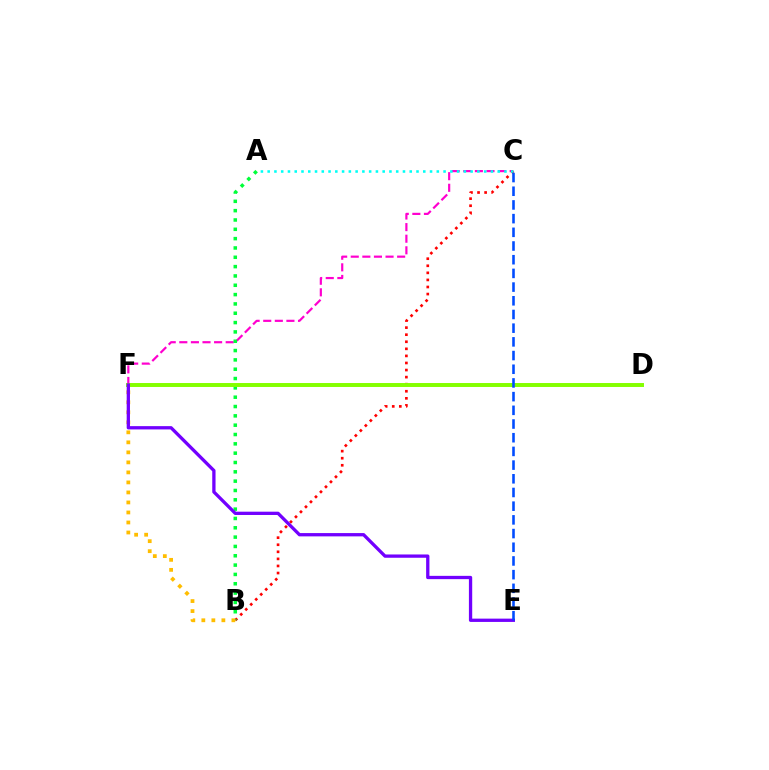{('C', 'F'): [{'color': '#ff00cf', 'line_style': 'dashed', 'thickness': 1.58}], ('B', 'C'): [{'color': '#ff0000', 'line_style': 'dotted', 'thickness': 1.92}], ('A', 'B'): [{'color': '#00ff39', 'line_style': 'dotted', 'thickness': 2.53}], ('B', 'F'): [{'color': '#ffbd00', 'line_style': 'dotted', 'thickness': 2.72}], ('D', 'F'): [{'color': '#84ff00', 'line_style': 'solid', 'thickness': 2.84}], ('A', 'C'): [{'color': '#00fff6', 'line_style': 'dotted', 'thickness': 1.84}], ('E', 'F'): [{'color': '#7200ff', 'line_style': 'solid', 'thickness': 2.37}], ('C', 'E'): [{'color': '#004bff', 'line_style': 'dashed', 'thickness': 1.86}]}